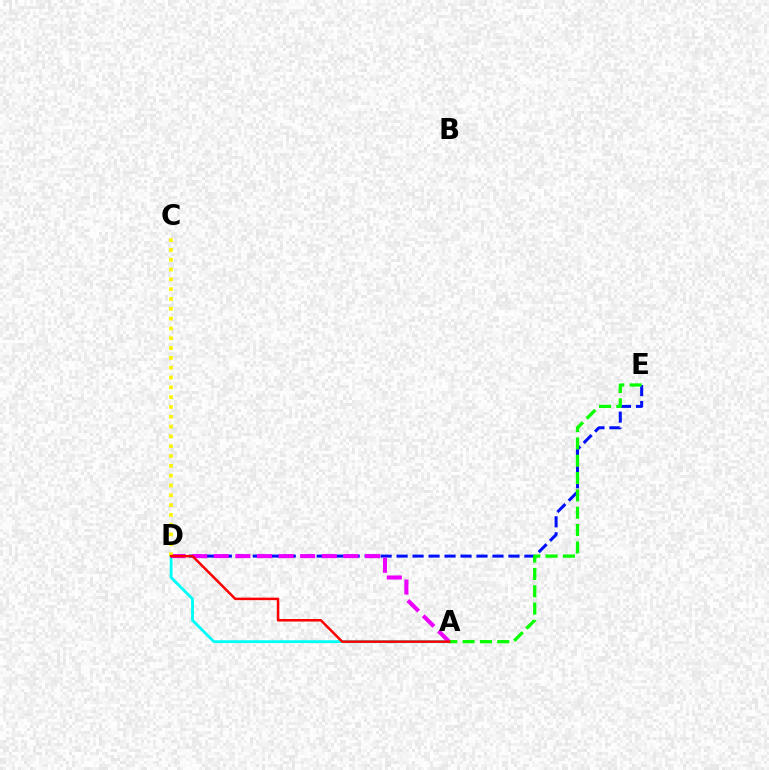{('D', 'E'): [{'color': '#0010ff', 'line_style': 'dashed', 'thickness': 2.17}], ('A', 'D'): [{'color': '#00fff6', 'line_style': 'solid', 'thickness': 2.04}, {'color': '#ee00ff', 'line_style': 'dashed', 'thickness': 2.93}, {'color': '#ff0000', 'line_style': 'solid', 'thickness': 1.8}], ('C', 'D'): [{'color': '#fcf500', 'line_style': 'dotted', 'thickness': 2.67}], ('A', 'E'): [{'color': '#08ff00', 'line_style': 'dashed', 'thickness': 2.35}]}